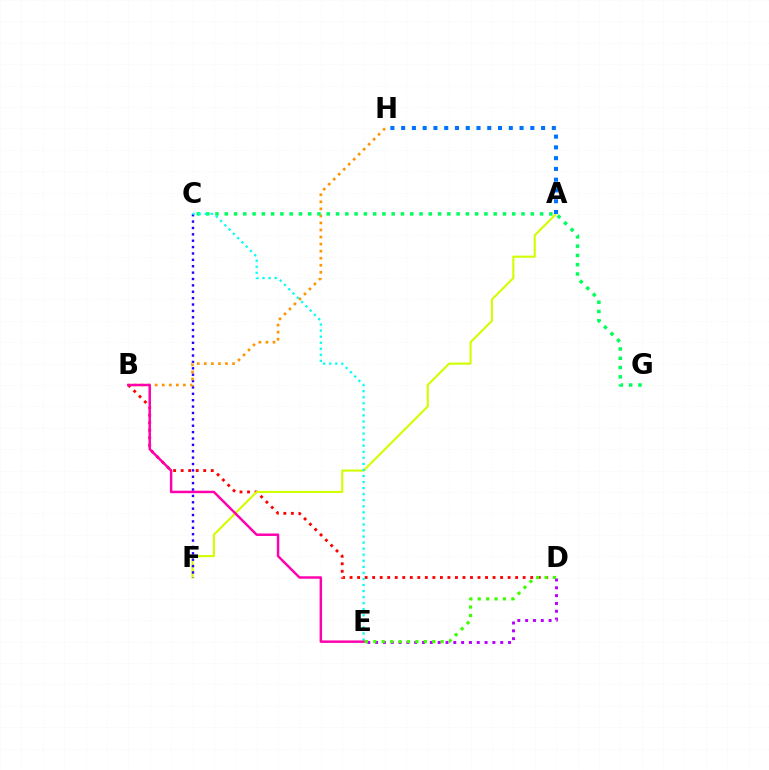{('B', 'D'): [{'color': '#ff0000', 'line_style': 'dotted', 'thickness': 2.04}], ('A', 'F'): [{'color': '#d1ff00', 'line_style': 'solid', 'thickness': 1.53}], ('C', 'F'): [{'color': '#2500ff', 'line_style': 'dotted', 'thickness': 1.73}], ('A', 'H'): [{'color': '#0074ff', 'line_style': 'dotted', 'thickness': 2.92}], ('B', 'H'): [{'color': '#ff9400', 'line_style': 'dotted', 'thickness': 1.92}], ('C', 'G'): [{'color': '#00ff5c', 'line_style': 'dotted', 'thickness': 2.52}], ('C', 'E'): [{'color': '#00fff6', 'line_style': 'dotted', 'thickness': 1.65}], ('B', 'E'): [{'color': '#ff00ac', 'line_style': 'solid', 'thickness': 1.78}], ('D', 'E'): [{'color': '#b900ff', 'line_style': 'dotted', 'thickness': 2.12}, {'color': '#3dff00', 'line_style': 'dotted', 'thickness': 2.29}]}